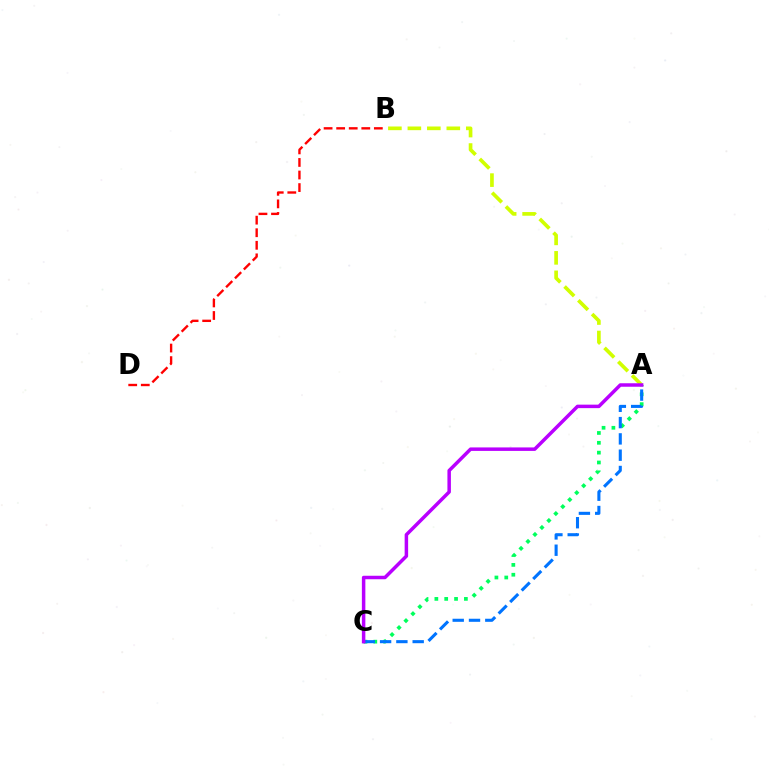{('A', 'B'): [{'color': '#d1ff00', 'line_style': 'dashed', 'thickness': 2.65}], ('B', 'D'): [{'color': '#ff0000', 'line_style': 'dashed', 'thickness': 1.71}], ('A', 'C'): [{'color': '#00ff5c', 'line_style': 'dotted', 'thickness': 2.67}, {'color': '#0074ff', 'line_style': 'dashed', 'thickness': 2.21}, {'color': '#b900ff', 'line_style': 'solid', 'thickness': 2.51}]}